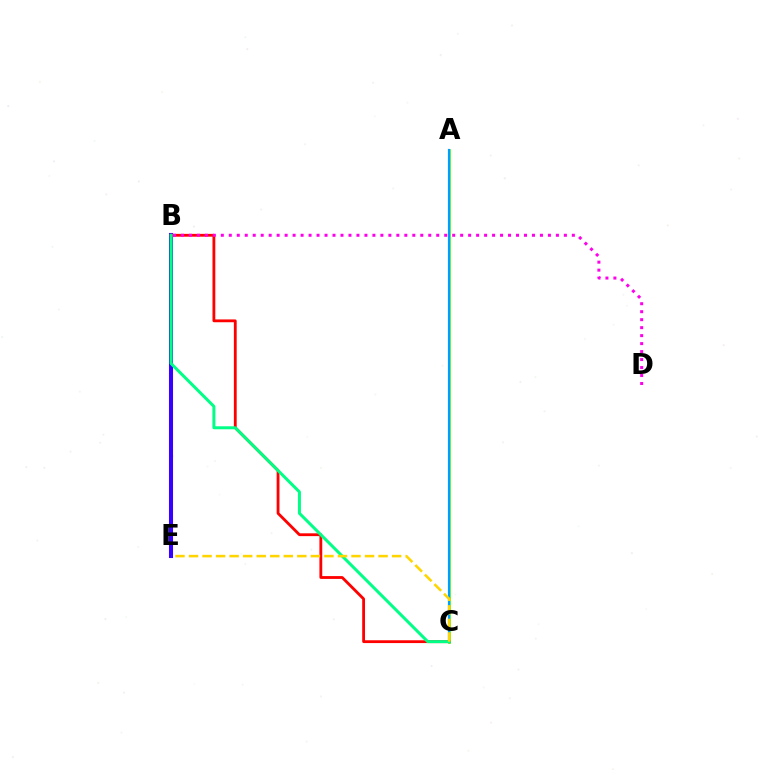{('B', 'E'): [{'color': '#3700ff', 'line_style': 'solid', 'thickness': 2.93}], ('A', 'C'): [{'color': '#4fff00', 'line_style': 'solid', 'thickness': 1.92}, {'color': '#009eff', 'line_style': 'solid', 'thickness': 1.58}], ('B', 'C'): [{'color': '#ff0000', 'line_style': 'solid', 'thickness': 2.02}, {'color': '#00ff86', 'line_style': 'solid', 'thickness': 2.15}], ('C', 'E'): [{'color': '#ffd500', 'line_style': 'dashed', 'thickness': 1.84}], ('B', 'D'): [{'color': '#ff00ed', 'line_style': 'dotted', 'thickness': 2.17}]}